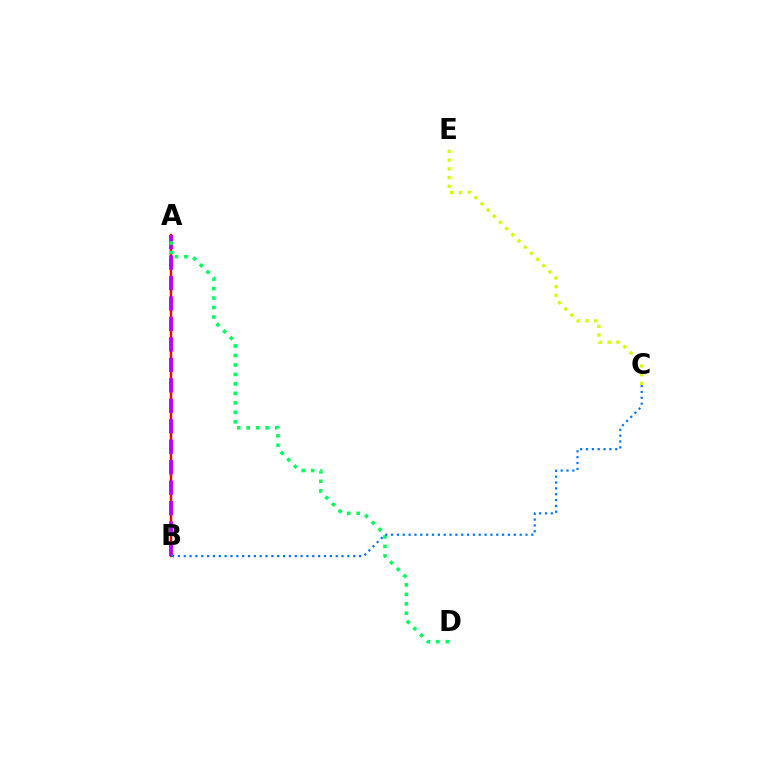{('A', 'B'): [{'color': '#ff0000', 'line_style': 'solid', 'thickness': 1.77}, {'color': '#b900ff', 'line_style': 'dashed', 'thickness': 2.78}], ('A', 'D'): [{'color': '#00ff5c', 'line_style': 'dotted', 'thickness': 2.57}], ('C', 'E'): [{'color': '#d1ff00', 'line_style': 'dotted', 'thickness': 2.37}], ('B', 'C'): [{'color': '#0074ff', 'line_style': 'dotted', 'thickness': 1.59}]}